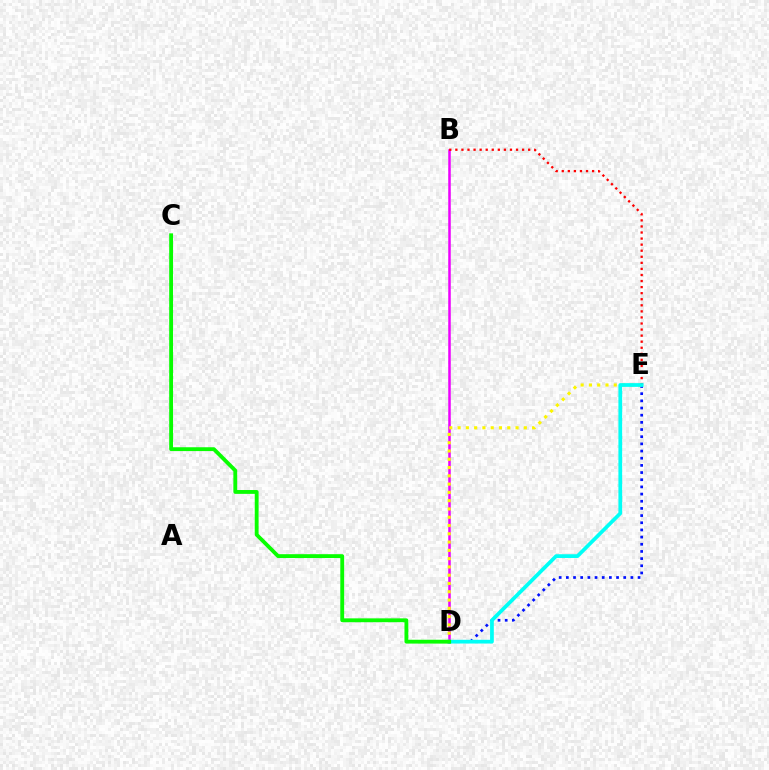{('D', 'E'): [{'color': '#0010ff', 'line_style': 'dotted', 'thickness': 1.95}, {'color': '#fcf500', 'line_style': 'dotted', 'thickness': 2.25}, {'color': '#00fff6', 'line_style': 'solid', 'thickness': 2.69}], ('B', 'D'): [{'color': '#ee00ff', 'line_style': 'solid', 'thickness': 1.81}], ('B', 'E'): [{'color': '#ff0000', 'line_style': 'dotted', 'thickness': 1.65}], ('C', 'D'): [{'color': '#08ff00', 'line_style': 'solid', 'thickness': 2.76}]}